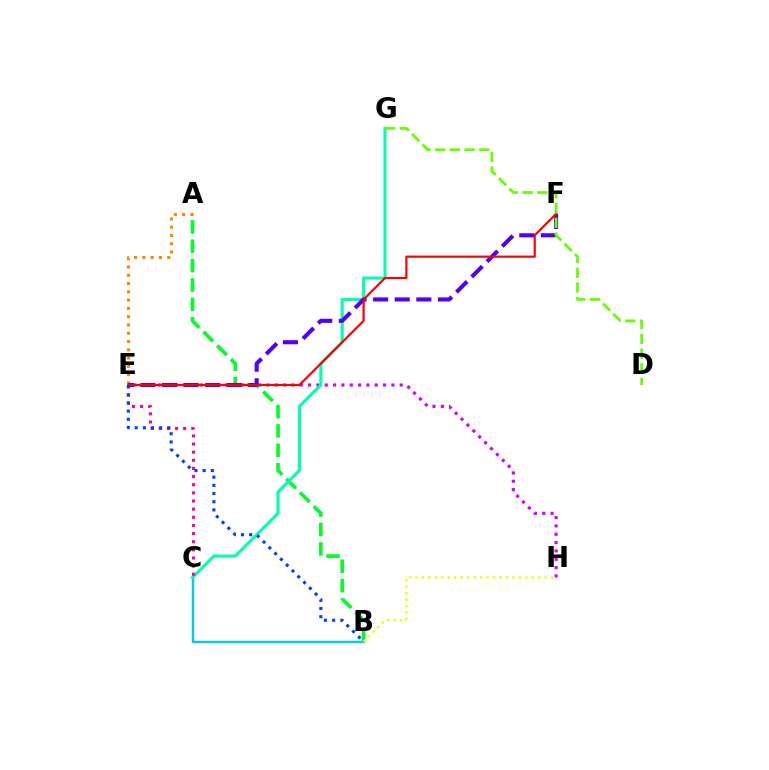{('B', 'C'): [{'color': '#00c7ff', 'line_style': 'solid', 'thickness': 1.74}], ('E', 'H'): [{'color': '#d600ff', 'line_style': 'dotted', 'thickness': 2.26}], ('A', 'B'): [{'color': '#00ff27', 'line_style': 'dashed', 'thickness': 2.63}], ('A', 'E'): [{'color': '#ff8800', 'line_style': 'dotted', 'thickness': 2.25}], ('C', 'G'): [{'color': '#00ffaf', 'line_style': 'solid', 'thickness': 2.21}], ('C', 'E'): [{'color': '#ff00a0', 'line_style': 'dotted', 'thickness': 2.21}], ('E', 'F'): [{'color': '#4f00ff', 'line_style': 'dashed', 'thickness': 2.93}, {'color': '#ff0000', 'line_style': 'solid', 'thickness': 1.57}], ('B', 'E'): [{'color': '#003fff', 'line_style': 'dotted', 'thickness': 2.22}], ('D', 'G'): [{'color': '#66ff00', 'line_style': 'dashed', 'thickness': 2.0}], ('B', 'H'): [{'color': '#eeff00', 'line_style': 'dotted', 'thickness': 1.75}]}